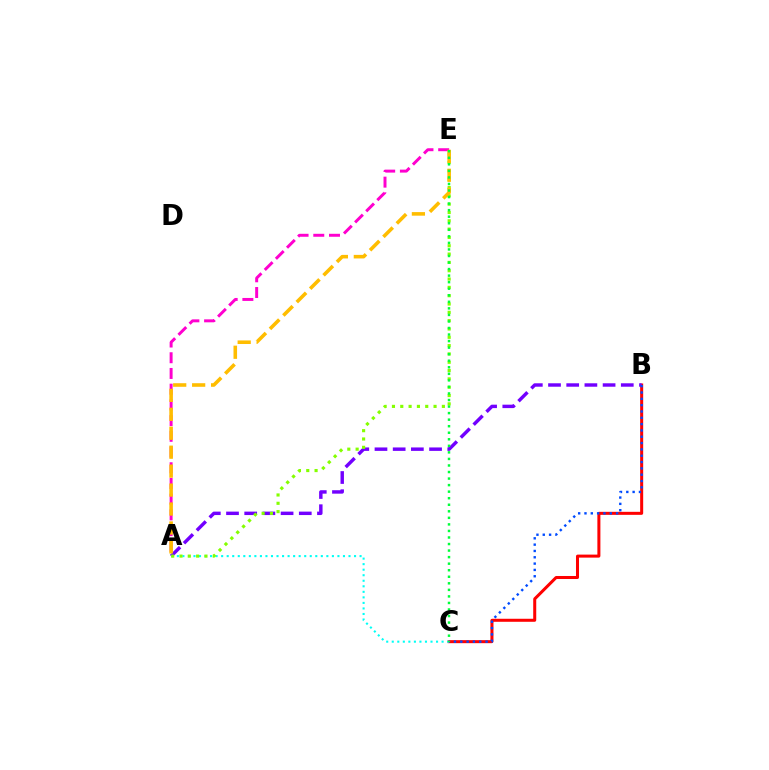{('B', 'C'): [{'color': '#ff0000', 'line_style': 'solid', 'thickness': 2.18}, {'color': '#004bff', 'line_style': 'dotted', 'thickness': 1.72}], ('A', 'B'): [{'color': '#7200ff', 'line_style': 'dashed', 'thickness': 2.47}], ('A', 'C'): [{'color': '#00fff6', 'line_style': 'dotted', 'thickness': 1.5}], ('A', 'E'): [{'color': '#84ff00', 'line_style': 'dotted', 'thickness': 2.26}, {'color': '#ff00cf', 'line_style': 'dashed', 'thickness': 2.13}, {'color': '#ffbd00', 'line_style': 'dashed', 'thickness': 2.57}], ('C', 'E'): [{'color': '#00ff39', 'line_style': 'dotted', 'thickness': 1.78}]}